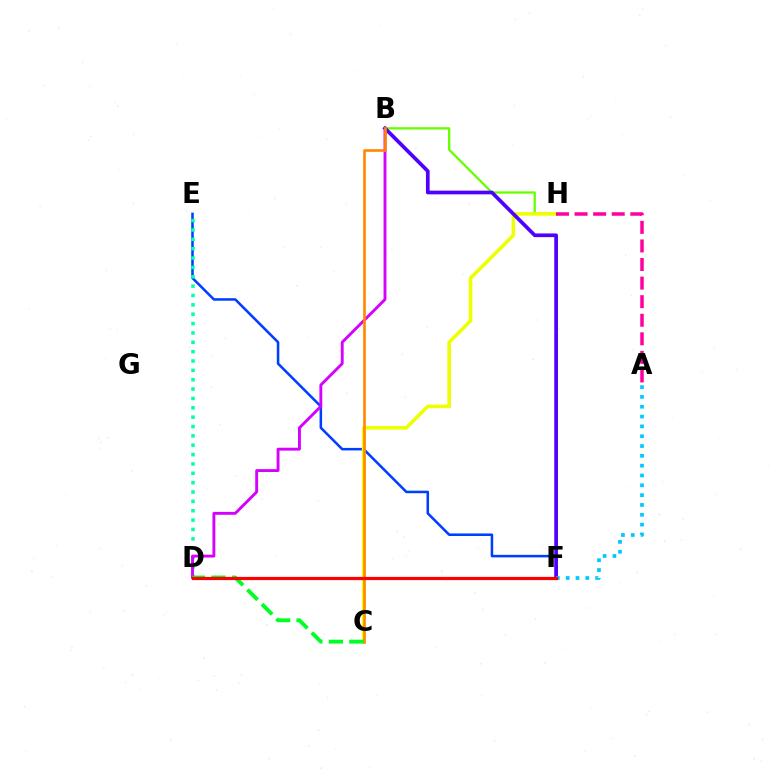{('E', 'F'): [{'color': '#003fff', 'line_style': 'solid', 'thickness': 1.83}], ('B', 'H'): [{'color': '#66ff00', 'line_style': 'solid', 'thickness': 1.65}], ('C', 'H'): [{'color': '#eeff00', 'line_style': 'solid', 'thickness': 2.59}], ('D', 'E'): [{'color': '#00ffaf', 'line_style': 'dotted', 'thickness': 2.54}], ('B', 'F'): [{'color': '#4f00ff', 'line_style': 'solid', 'thickness': 2.67}], ('B', 'D'): [{'color': '#d600ff', 'line_style': 'solid', 'thickness': 2.07}], ('B', 'C'): [{'color': '#ff8800', 'line_style': 'solid', 'thickness': 1.9}], ('C', 'D'): [{'color': '#00ff27', 'line_style': 'dashed', 'thickness': 2.79}], ('A', 'F'): [{'color': '#00c7ff', 'line_style': 'dotted', 'thickness': 2.67}], ('A', 'H'): [{'color': '#ff00a0', 'line_style': 'dashed', 'thickness': 2.52}], ('D', 'F'): [{'color': '#ff0000', 'line_style': 'solid', 'thickness': 2.31}]}